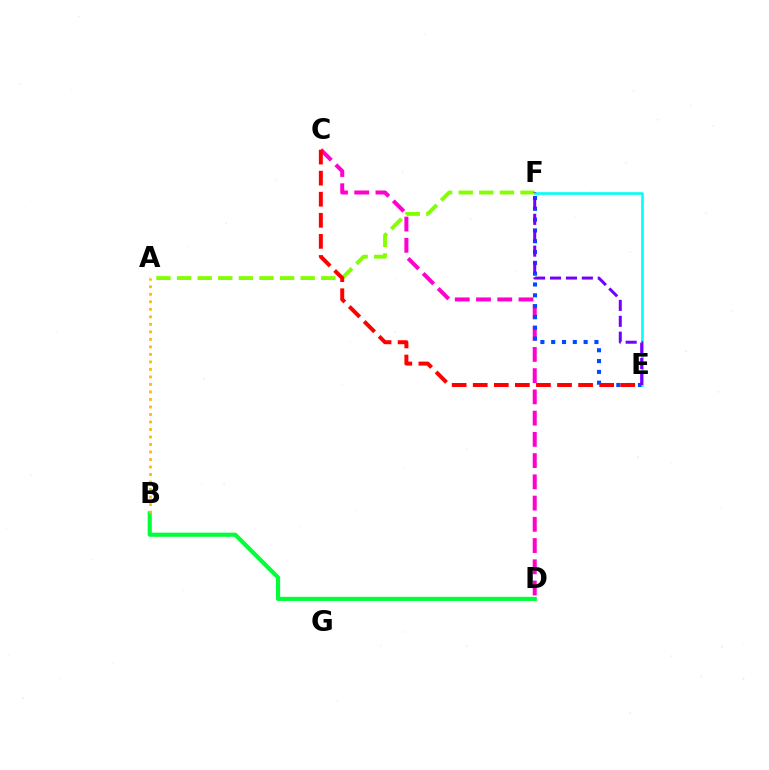{('C', 'D'): [{'color': '#ff00cf', 'line_style': 'dashed', 'thickness': 2.89}], ('E', 'F'): [{'color': '#004bff', 'line_style': 'dotted', 'thickness': 2.94}, {'color': '#00fff6', 'line_style': 'solid', 'thickness': 1.86}, {'color': '#7200ff', 'line_style': 'dashed', 'thickness': 2.16}], ('B', 'D'): [{'color': '#00ff39', 'line_style': 'solid', 'thickness': 2.97}], ('A', 'F'): [{'color': '#84ff00', 'line_style': 'dashed', 'thickness': 2.8}], ('A', 'B'): [{'color': '#ffbd00', 'line_style': 'dotted', 'thickness': 2.04}], ('C', 'E'): [{'color': '#ff0000', 'line_style': 'dashed', 'thickness': 2.86}]}